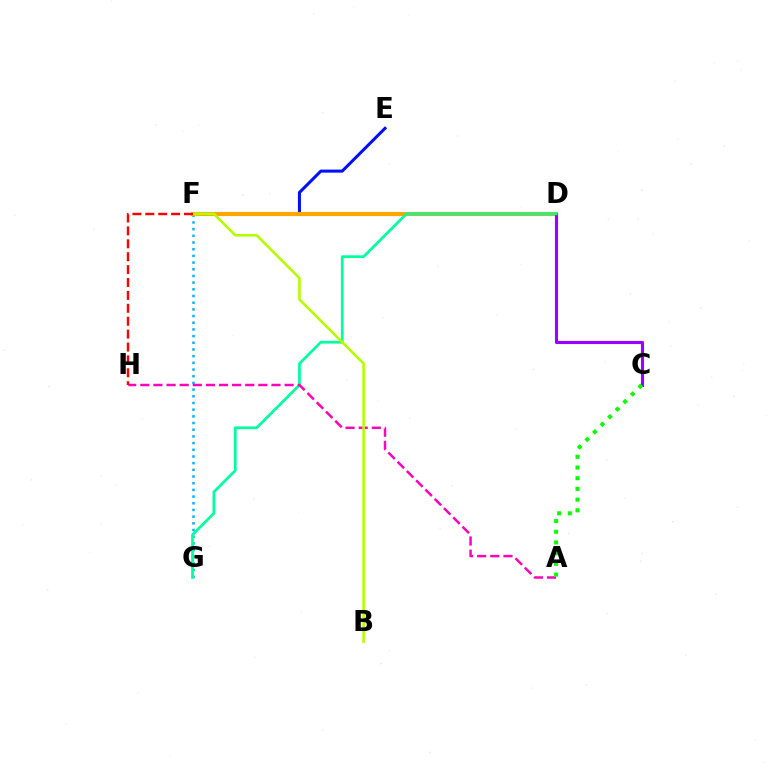{('F', 'G'): [{'color': '#00b5ff', 'line_style': 'dotted', 'thickness': 1.82}], ('E', 'F'): [{'color': '#0010ff', 'line_style': 'solid', 'thickness': 2.2}], ('D', 'F'): [{'color': '#ffa500', 'line_style': 'solid', 'thickness': 2.96}], ('C', 'D'): [{'color': '#9b00ff', 'line_style': 'solid', 'thickness': 2.25}], ('D', 'G'): [{'color': '#00ff9d', 'line_style': 'solid', 'thickness': 1.97}], ('A', 'H'): [{'color': '#ff00bd', 'line_style': 'dashed', 'thickness': 1.78}], ('B', 'F'): [{'color': '#b3ff00', 'line_style': 'solid', 'thickness': 1.88}], ('A', 'C'): [{'color': '#08ff00', 'line_style': 'dotted', 'thickness': 2.91}], ('F', 'H'): [{'color': '#ff0000', 'line_style': 'dashed', 'thickness': 1.75}]}